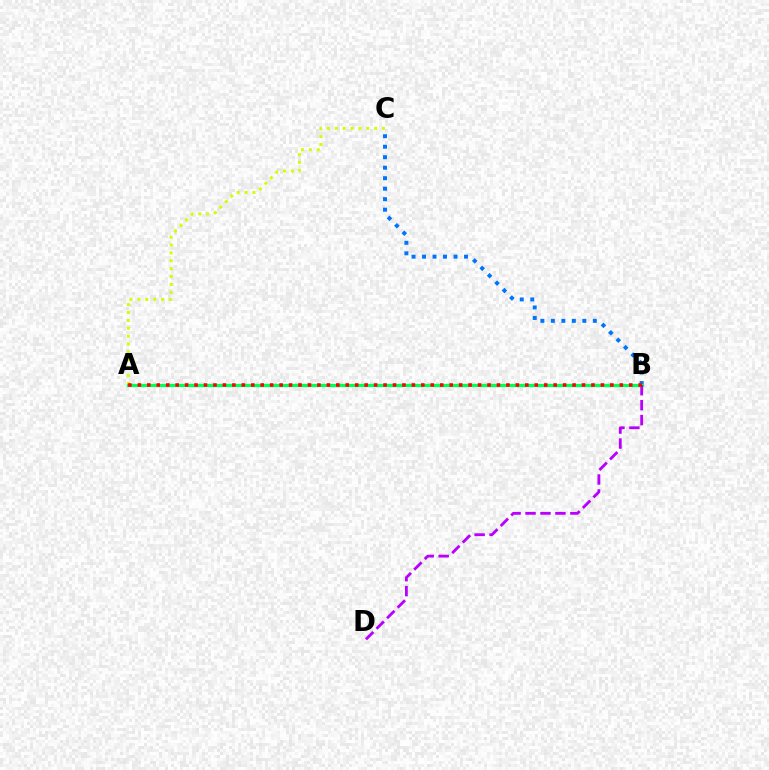{('B', 'C'): [{'color': '#0074ff', 'line_style': 'dotted', 'thickness': 2.85}], ('A', 'C'): [{'color': '#d1ff00', 'line_style': 'dotted', 'thickness': 2.14}], ('A', 'B'): [{'color': '#00ff5c', 'line_style': 'solid', 'thickness': 2.35}, {'color': '#ff0000', 'line_style': 'dotted', 'thickness': 2.57}], ('B', 'D'): [{'color': '#b900ff', 'line_style': 'dashed', 'thickness': 2.03}]}